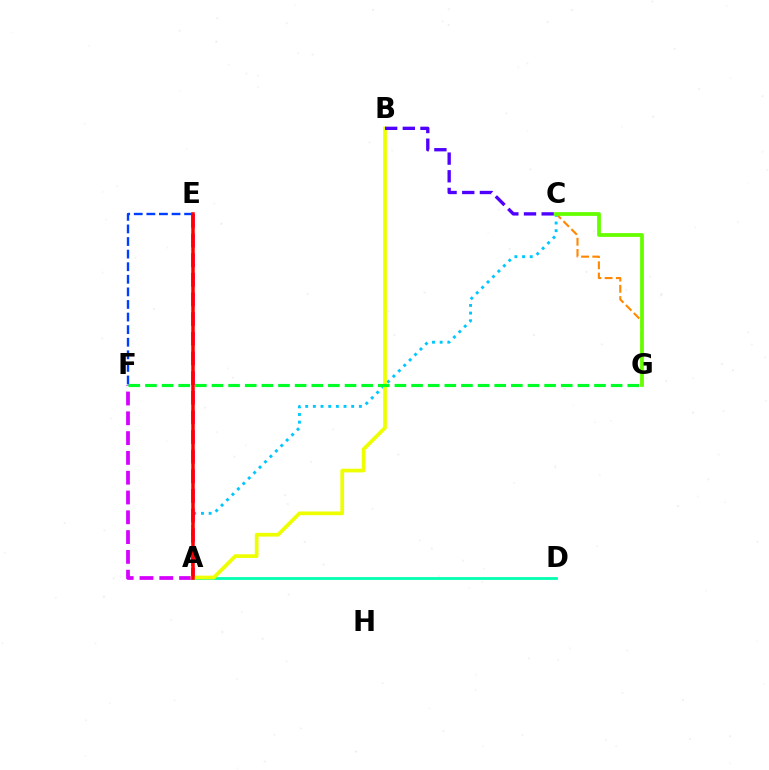{('A', 'D'): [{'color': '#00ffaf', 'line_style': 'solid', 'thickness': 1.99}], ('A', 'F'): [{'color': '#d600ff', 'line_style': 'dashed', 'thickness': 2.69}], ('A', 'C'): [{'color': '#00c7ff', 'line_style': 'dotted', 'thickness': 2.08}], ('A', 'E'): [{'color': '#ff00a0', 'line_style': 'dashed', 'thickness': 2.67}, {'color': '#ff0000', 'line_style': 'solid', 'thickness': 2.53}], ('C', 'G'): [{'color': '#ff8800', 'line_style': 'dashed', 'thickness': 1.53}, {'color': '#66ff00', 'line_style': 'solid', 'thickness': 2.73}], ('A', 'B'): [{'color': '#eeff00', 'line_style': 'solid', 'thickness': 2.67}], ('F', 'G'): [{'color': '#00ff27', 'line_style': 'dashed', 'thickness': 2.26}], ('E', 'F'): [{'color': '#003fff', 'line_style': 'dashed', 'thickness': 1.71}], ('B', 'C'): [{'color': '#4f00ff', 'line_style': 'dashed', 'thickness': 2.4}]}